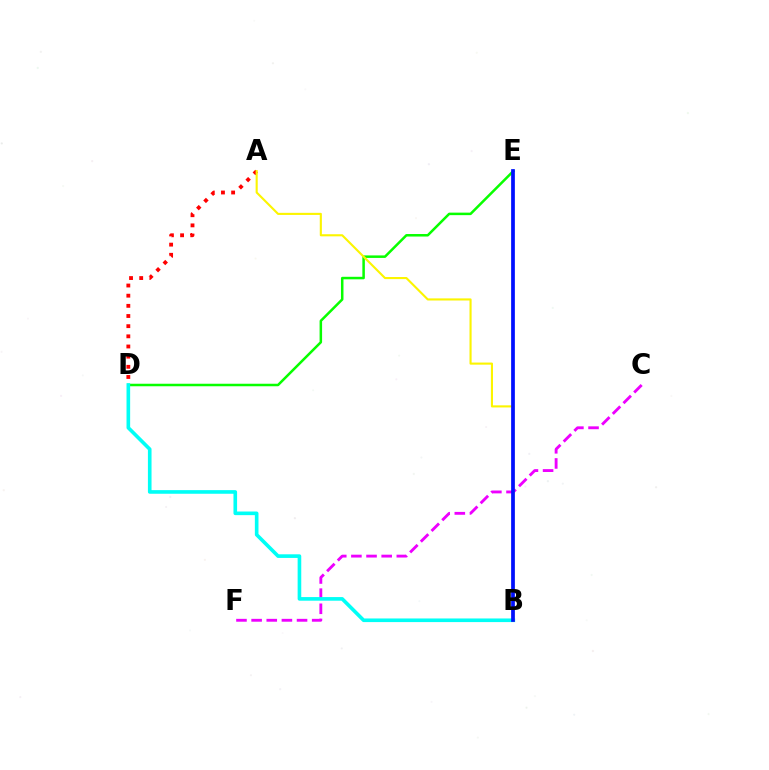{('C', 'F'): [{'color': '#ee00ff', 'line_style': 'dashed', 'thickness': 2.06}], ('D', 'E'): [{'color': '#08ff00', 'line_style': 'solid', 'thickness': 1.81}], ('B', 'D'): [{'color': '#00fff6', 'line_style': 'solid', 'thickness': 2.61}], ('A', 'D'): [{'color': '#ff0000', 'line_style': 'dotted', 'thickness': 2.76}], ('A', 'B'): [{'color': '#fcf500', 'line_style': 'solid', 'thickness': 1.52}], ('B', 'E'): [{'color': '#0010ff', 'line_style': 'solid', 'thickness': 2.69}]}